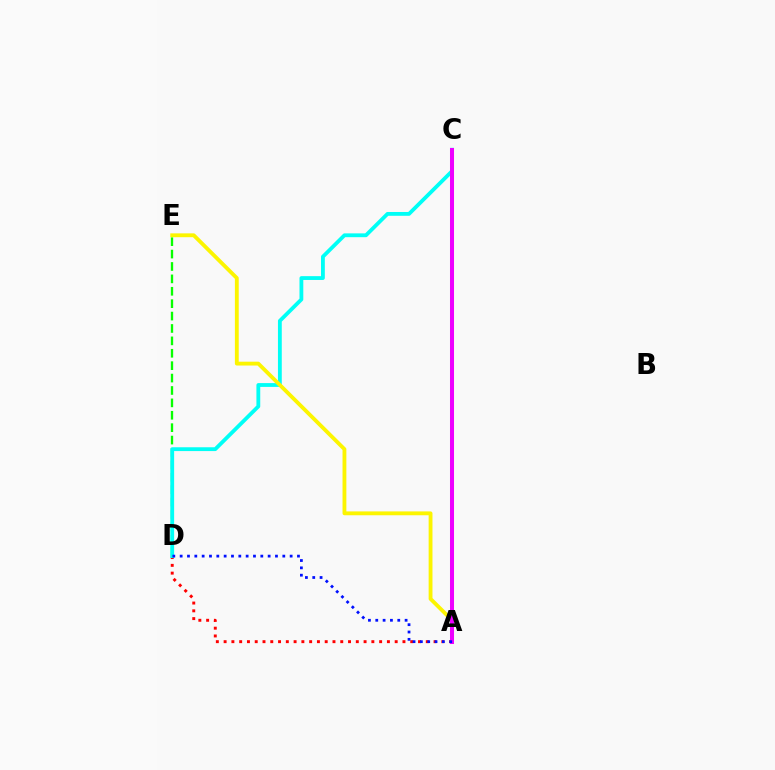{('D', 'E'): [{'color': '#08ff00', 'line_style': 'dashed', 'thickness': 1.68}], ('A', 'D'): [{'color': '#ff0000', 'line_style': 'dotted', 'thickness': 2.11}, {'color': '#0010ff', 'line_style': 'dotted', 'thickness': 1.99}], ('C', 'D'): [{'color': '#00fff6', 'line_style': 'solid', 'thickness': 2.75}], ('A', 'E'): [{'color': '#fcf500', 'line_style': 'solid', 'thickness': 2.77}], ('A', 'C'): [{'color': '#ee00ff', 'line_style': 'solid', 'thickness': 2.9}]}